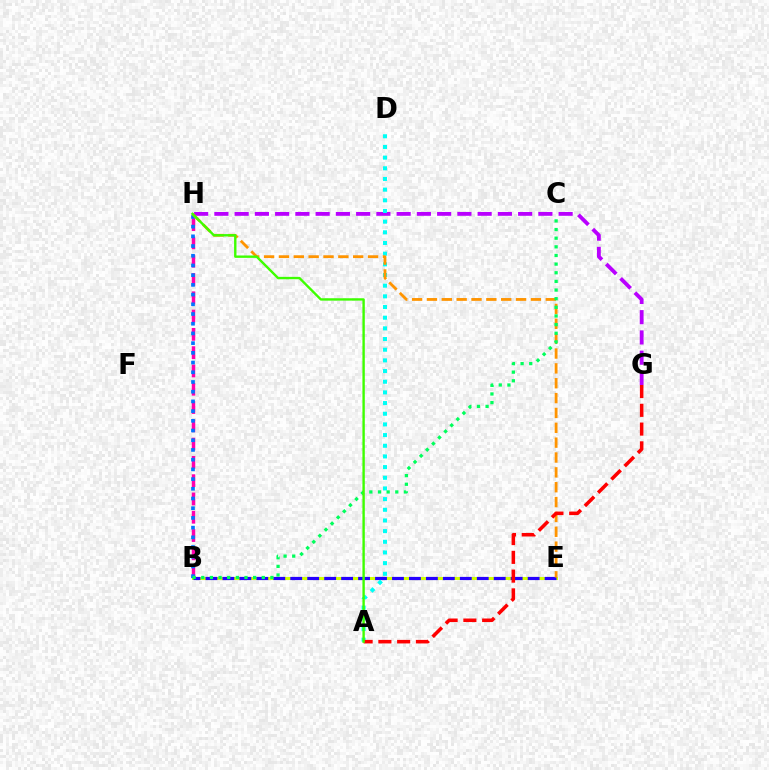{('G', 'H'): [{'color': '#b900ff', 'line_style': 'dashed', 'thickness': 2.75}], ('B', 'H'): [{'color': '#ff00ac', 'line_style': 'dashed', 'thickness': 2.48}, {'color': '#0074ff', 'line_style': 'dotted', 'thickness': 2.64}], ('B', 'E'): [{'color': '#d1ff00', 'line_style': 'solid', 'thickness': 2.19}, {'color': '#2500ff', 'line_style': 'dashed', 'thickness': 2.3}], ('A', 'D'): [{'color': '#00fff6', 'line_style': 'dotted', 'thickness': 2.9}], ('E', 'H'): [{'color': '#ff9400', 'line_style': 'dashed', 'thickness': 2.02}], ('A', 'G'): [{'color': '#ff0000', 'line_style': 'dashed', 'thickness': 2.55}], ('B', 'C'): [{'color': '#00ff5c', 'line_style': 'dotted', 'thickness': 2.35}], ('A', 'H'): [{'color': '#3dff00', 'line_style': 'solid', 'thickness': 1.72}]}